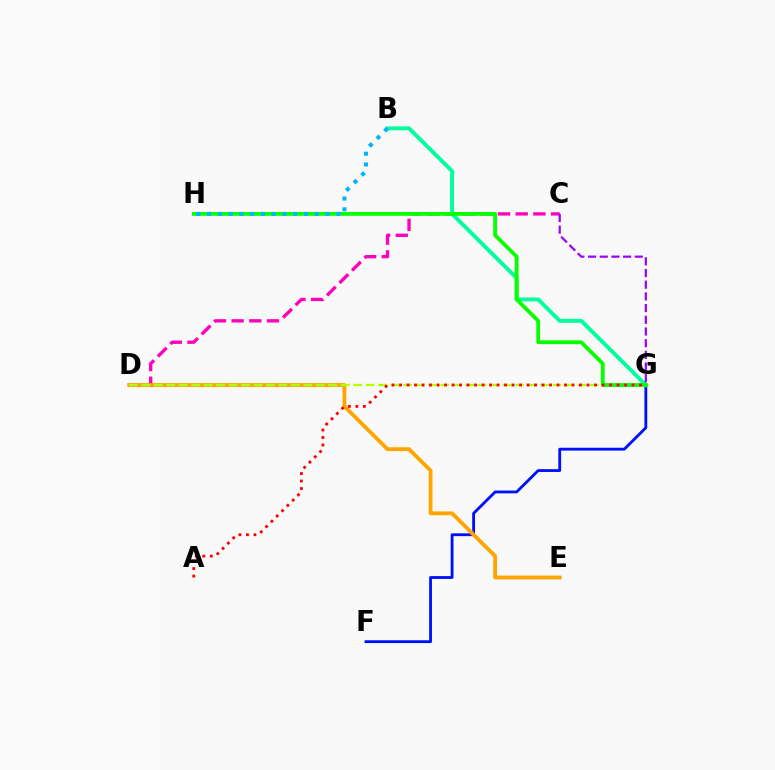{('C', 'D'): [{'color': '#ff00bd', 'line_style': 'dashed', 'thickness': 2.4}], ('F', 'G'): [{'color': '#0010ff', 'line_style': 'solid', 'thickness': 2.04}], ('D', 'E'): [{'color': '#ffa500', 'line_style': 'solid', 'thickness': 2.76}], ('B', 'G'): [{'color': '#00ff9d', 'line_style': 'solid', 'thickness': 2.83}], ('D', 'G'): [{'color': '#b3ff00', 'line_style': 'dashed', 'thickness': 1.69}], ('G', 'H'): [{'color': '#08ff00', 'line_style': 'solid', 'thickness': 2.74}], ('A', 'G'): [{'color': '#ff0000', 'line_style': 'dotted', 'thickness': 2.04}], ('B', 'H'): [{'color': '#00b5ff', 'line_style': 'dotted', 'thickness': 2.92}], ('C', 'G'): [{'color': '#9b00ff', 'line_style': 'dashed', 'thickness': 1.59}]}